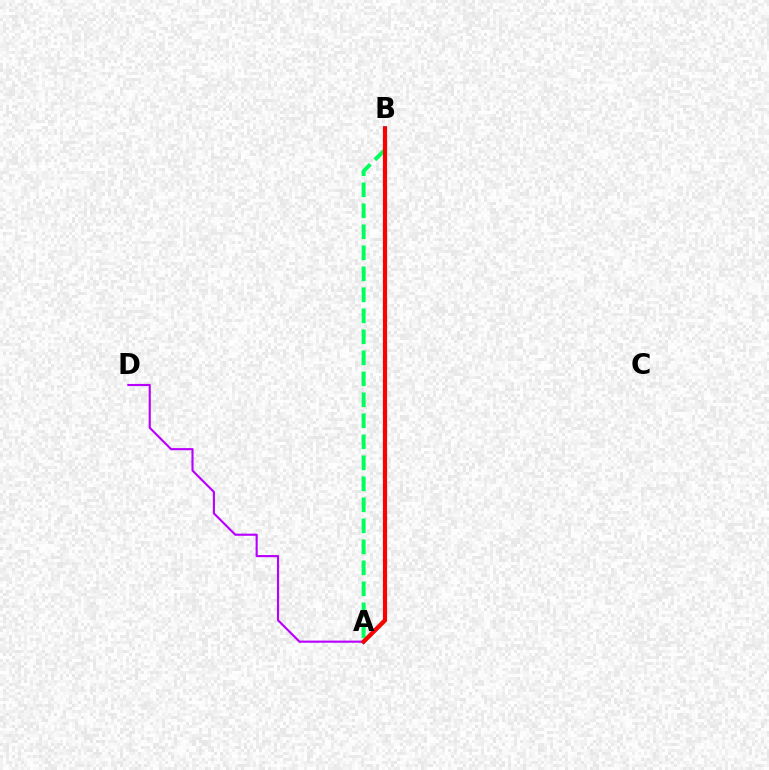{('A', 'D'): [{'color': '#b900ff', 'line_style': 'solid', 'thickness': 1.54}], ('A', 'B'): [{'color': '#0074ff', 'line_style': 'solid', 'thickness': 2.94}, {'color': '#d1ff00', 'line_style': 'dashed', 'thickness': 2.79}, {'color': '#00ff5c', 'line_style': 'dashed', 'thickness': 2.85}, {'color': '#ff0000', 'line_style': 'solid', 'thickness': 2.96}]}